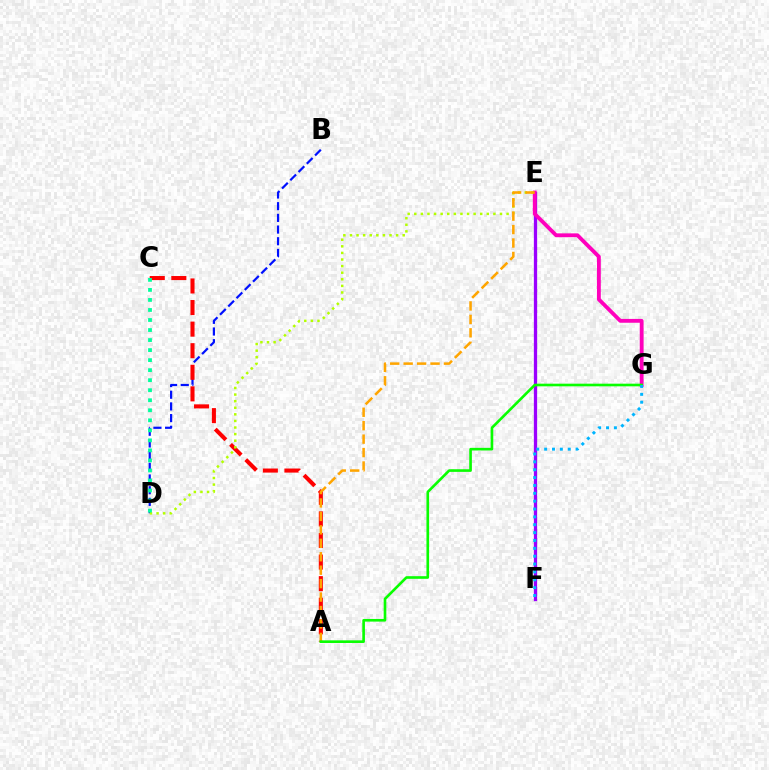{('B', 'D'): [{'color': '#0010ff', 'line_style': 'dashed', 'thickness': 1.59}], ('A', 'C'): [{'color': '#ff0000', 'line_style': 'dashed', 'thickness': 2.93}], ('E', 'F'): [{'color': '#9b00ff', 'line_style': 'solid', 'thickness': 2.36}], ('E', 'G'): [{'color': '#ff00bd', 'line_style': 'solid', 'thickness': 2.76}], ('D', 'E'): [{'color': '#b3ff00', 'line_style': 'dotted', 'thickness': 1.79}], ('C', 'D'): [{'color': '#00ff9d', 'line_style': 'dotted', 'thickness': 2.72}], ('A', 'E'): [{'color': '#ffa500', 'line_style': 'dashed', 'thickness': 1.83}], ('A', 'G'): [{'color': '#08ff00', 'line_style': 'solid', 'thickness': 1.9}], ('F', 'G'): [{'color': '#00b5ff', 'line_style': 'dotted', 'thickness': 2.14}]}